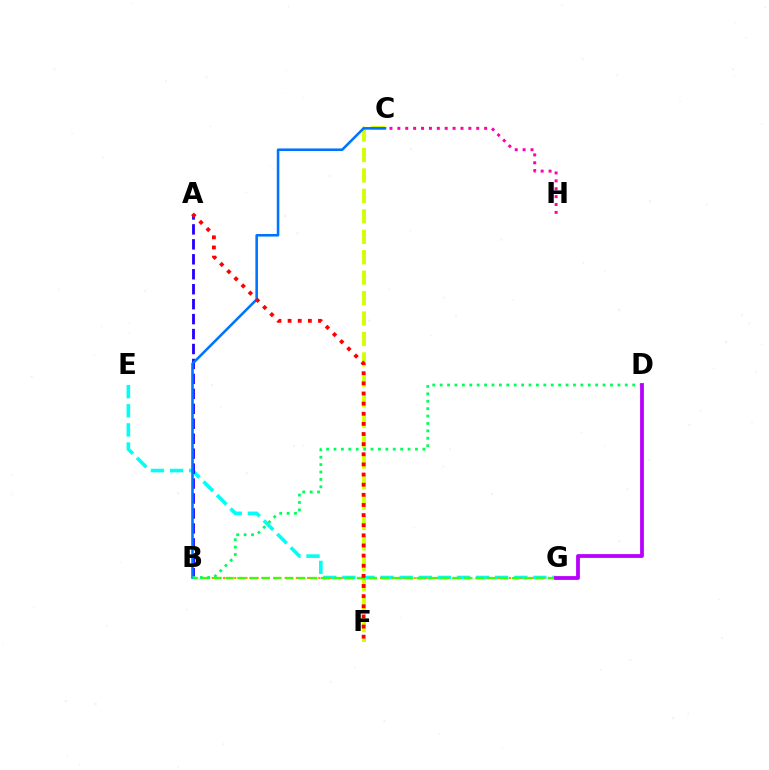{('E', 'G'): [{'color': '#00fff6', 'line_style': 'dashed', 'thickness': 2.59}], ('C', 'F'): [{'color': '#d1ff00', 'line_style': 'dashed', 'thickness': 2.78}], ('B', 'G'): [{'color': '#ff9400', 'line_style': 'dotted', 'thickness': 1.52}, {'color': '#3dff00', 'line_style': 'dashed', 'thickness': 1.62}], ('A', 'B'): [{'color': '#2500ff', 'line_style': 'dashed', 'thickness': 2.03}], ('B', 'C'): [{'color': '#0074ff', 'line_style': 'solid', 'thickness': 1.86}], ('A', 'F'): [{'color': '#ff0000', 'line_style': 'dotted', 'thickness': 2.75}], ('C', 'H'): [{'color': '#ff00ac', 'line_style': 'dotted', 'thickness': 2.14}], ('B', 'D'): [{'color': '#00ff5c', 'line_style': 'dotted', 'thickness': 2.01}], ('D', 'G'): [{'color': '#b900ff', 'line_style': 'solid', 'thickness': 2.73}]}